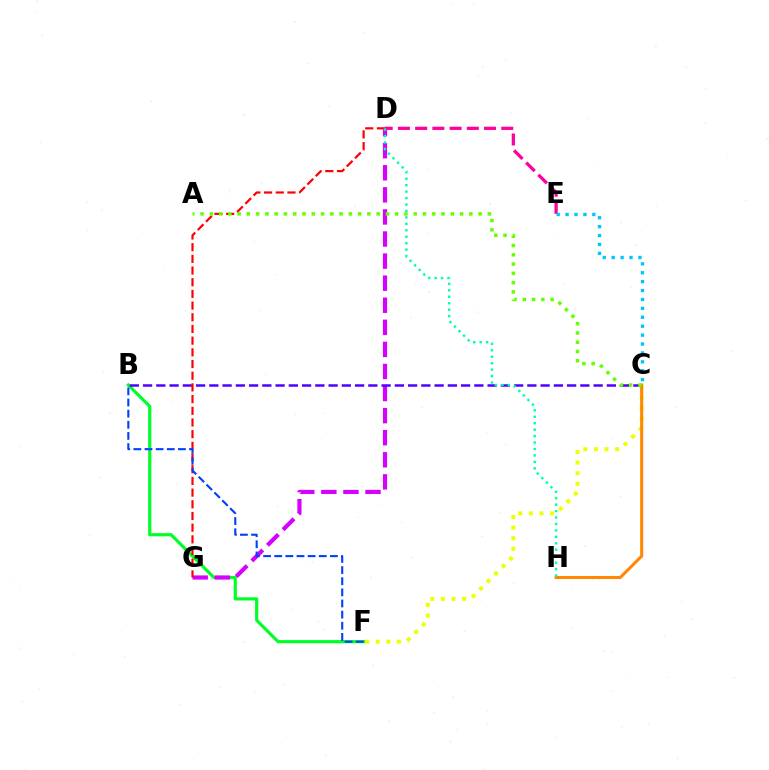{('B', 'F'): [{'color': '#00ff27', 'line_style': 'solid', 'thickness': 2.28}, {'color': '#003fff', 'line_style': 'dashed', 'thickness': 1.51}], ('D', 'G'): [{'color': '#d600ff', 'line_style': 'dashed', 'thickness': 3.0}, {'color': '#ff0000', 'line_style': 'dashed', 'thickness': 1.59}], ('D', 'E'): [{'color': '#ff00a0', 'line_style': 'dashed', 'thickness': 2.34}], ('C', 'E'): [{'color': '#00c7ff', 'line_style': 'dotted', 'thickness': 2.42}], ('C', 'F'): [{'color': '#eeff00', 'line_style': 'dotted', 'thickness': 2.88}], ('B', 'C'): [{'color': '#4f00ff', 'line_style': 'dashed', 'thickness': 1.8}], ('C', 'H'): [{'color': '#ff8800', 'line_style': 'solid', 'thickness': 2.19}], ('A', 'C'): [{'color': '#66ff00', 'line_style': 'dotted', 'thickness': 2.52}], ('D', 'H'): [{'color': '#00ffaf', 'line_style': 'dotted', 'thickness': 1.75}]}